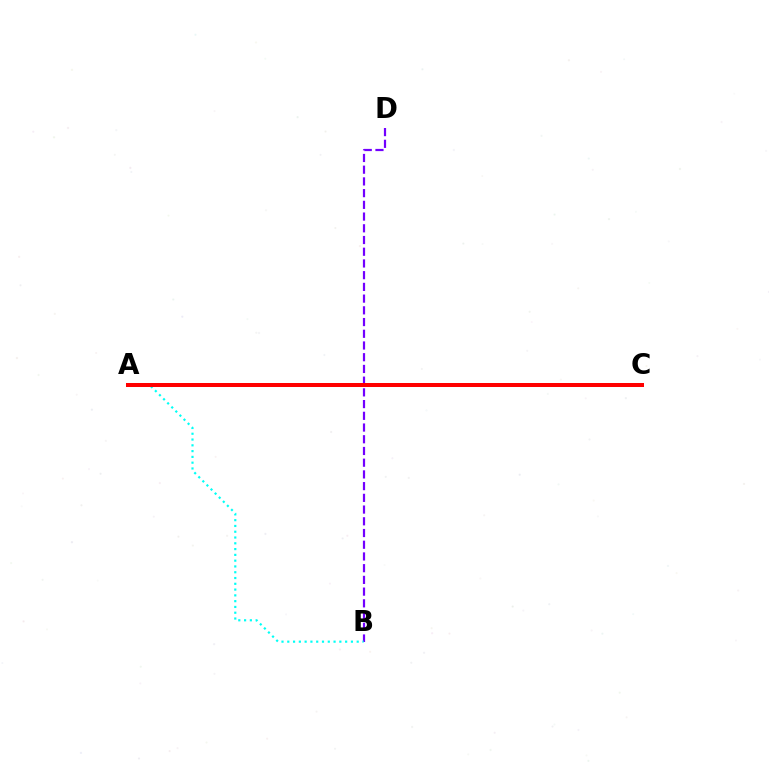{('A', 'C'): [{'color': '#84ff00', 'line_style': 'dashed', 'thickness': 1.81}, {'color': '#ff0000', 'line_style': 'solid', 'thickness': 2.88}], ('B', 'D'): [{'color': '#7200ff', 'line_style': 'dashed', 'thickness': 1.59}], ('A', 'B'): [{'color': '#00fff6', 'line_style': 'dotted', 'thickness': 1.57}]}